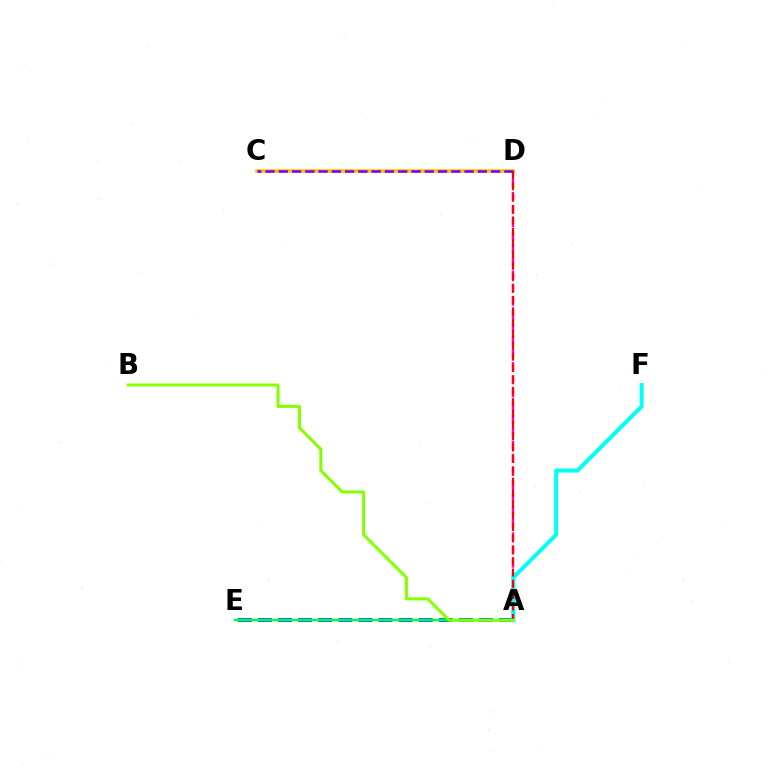{('A', 'E'): [{'color': '#004bff', 'line_style': 'dashed', 'thickness': 2.73}, {'color': '#00ff39', 'line_style': 'solid', 'thickness': 1.71}], ('C', 'D'): [{'color': '#ffbd00', 'line_style': 'solid', 'thickness': 2.55}, {'color': '#7200ff', 'line_style': 'dashed', 'thickness': 1.8}], ('A', 'D'): [{'color': '#ff00cf', 'line_style': 'dashed', 'thickness': 1.78}, {'color': '#ff0000', 'line_style': 'dashed', 'thickness': 1.54}], ('A', 'F'): [{'color': '#00fff6', 'line_style': 'solid', 'thickness': 2.87}], ('A', 'B'): [{'color': '#84ff00', 'line_style': 'solid', 'thickness': 2.18}]}